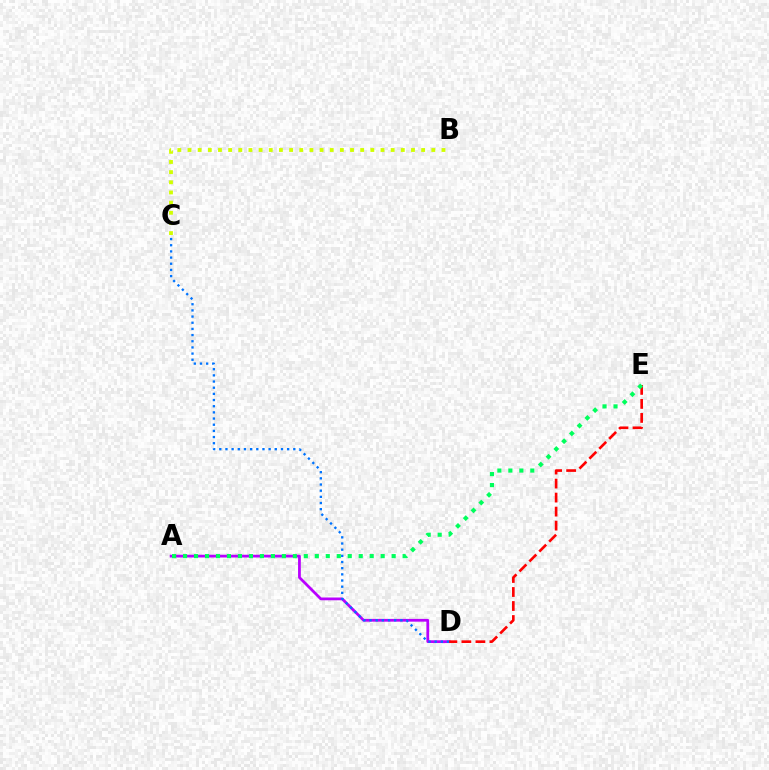{('A', 'D'): [{'color': '#b900ff', 'line_style': 'solid', 'thickness': 1.99}], ('C', 'D'): [{'color': '#0074ff', 'line_style': 'dotted', 'thickness': 1.68}], ('D', 'E'): [{'color': '#ff0000', 'line_style': 'dashed', 'thickness': 1.9}], ('B', 'C'): [{'color': '#d1ff00', 'line_style': 'dotted', 'thickness': 2.76}], ('A', 'E'): [{'color': '#00ff5c', 'line_style': 'dotted', 'thickness': 2.98}]}